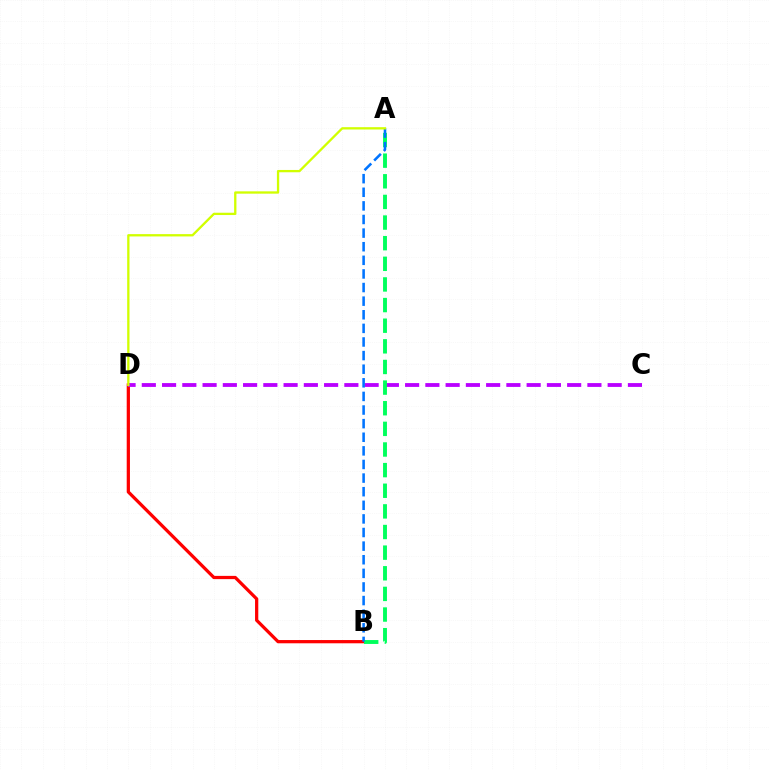{('B', 'D'): [{'color': '#ff0000', 'line_style': 'solid', 'thickness': 2.34}], ('C', 'D'): [{'color': '#b900ff', 'line_style': 'dashed', 'thickness': 2.75}], ('A', 'B'): [{'color': '#00ff5c', 'line_style': 'dashed', 'thickness': 2.8}, {'color': '#0074ff', 'line_style': 'dashed', 'thickness': 1.85}], ('A', 'D'): [{'color': '#d1ff00', 'line_style': 'solid', 'thickness': 1.66}]}